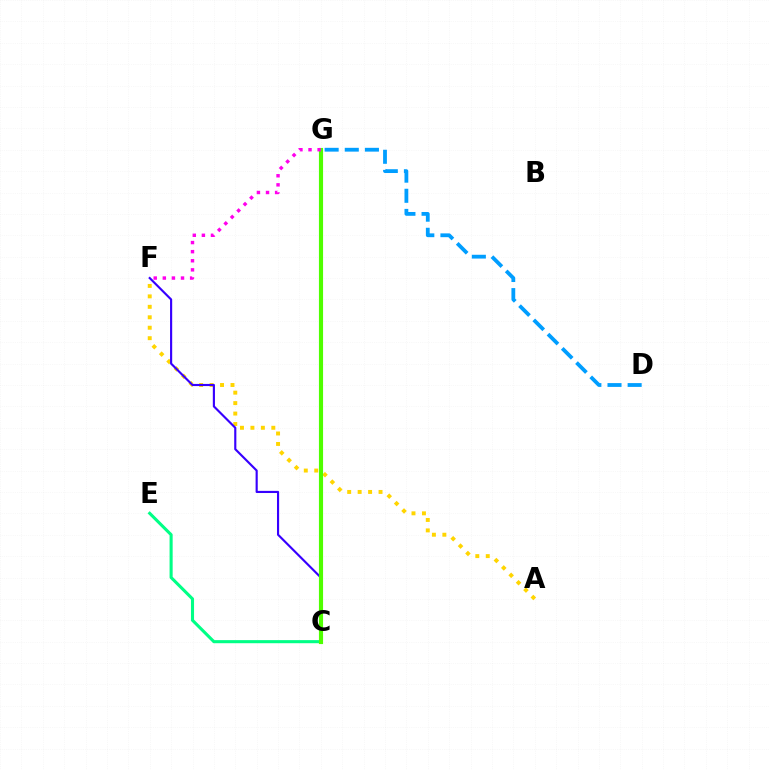{('A', 'F'): [{'color': '#ffd500', 'line_style': 'dotted', 'thickness': 2.84}], ('C', 'E'): [{'color': '#00ff86', 'line_style': 'solid', 'thickness': 2.22}], ('D', 'G'): [{'color': '#009eff', 'line_style': 'dashed', 'thickness': 2.74}], ('C', 'F'): [{'color': '#3700ff', 'line_style': 'solid', 'thickness': 1.54}], ('C', 'G'): [{'color': '#ff0000', 'line_style': 'solid', 'thickness': 2.53}, {'color': '#4fff00', 'line_style': 'solid', 'thickness': 2.98}], ('F', 'G'): [{'color': '#ff00ed', 'line_style': 'dotted', 'thickness': 2.47}]}